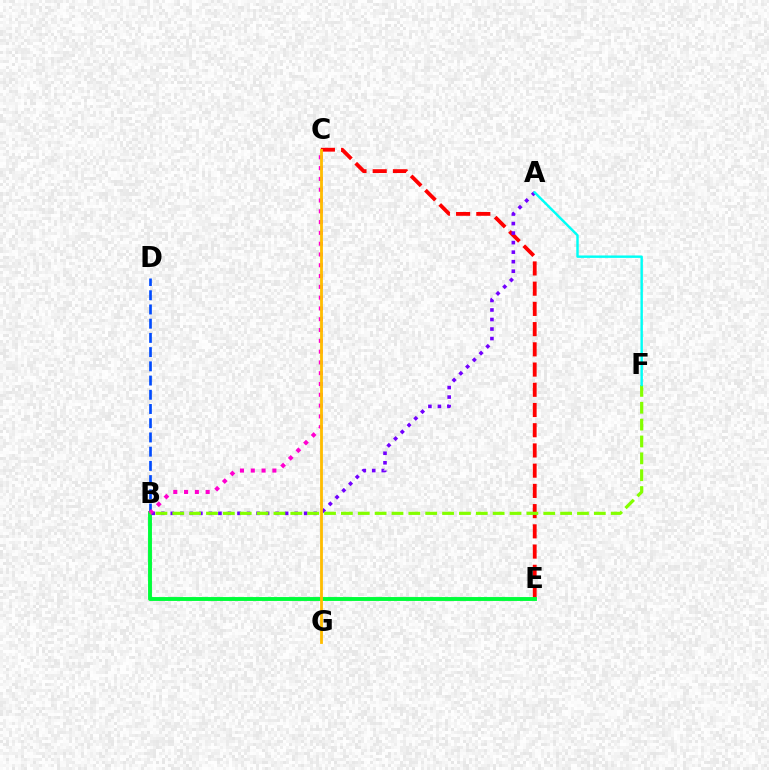{('C', 'E'): [{'color': '#ff0000', 'line_style': 'dashed', 'thickness': 2.75}], ('B', 'E'): [{'color': '#00ff39', 'line_style': 'solid', 'thickness': 2.81}], ('A', 'B'): [{'color': '#7200ff', 'line_style': 'dotted', 'thickness': 2.59}], ('B', 'D'): [{'color': '#004bff', 'line_style': 'dashed', 'thickness': 1.93}], ('B', 'C'): [{'color': '#ff00cf', 'line_style': 'dotted', 'thickness': 2.93}], ('B', 'F'): [{'color': '#84ff00', 'line_style': 'dashed', 'thickness': 2.29}], ('A', 'F'): [{'color': '#00fff6', 'line_style': 'solid', 'thickness': 1.74}], ('C', 'G'): [{'color': '#ffbd00', 'line_style': 'solid', 'thickness': 2.02}]}